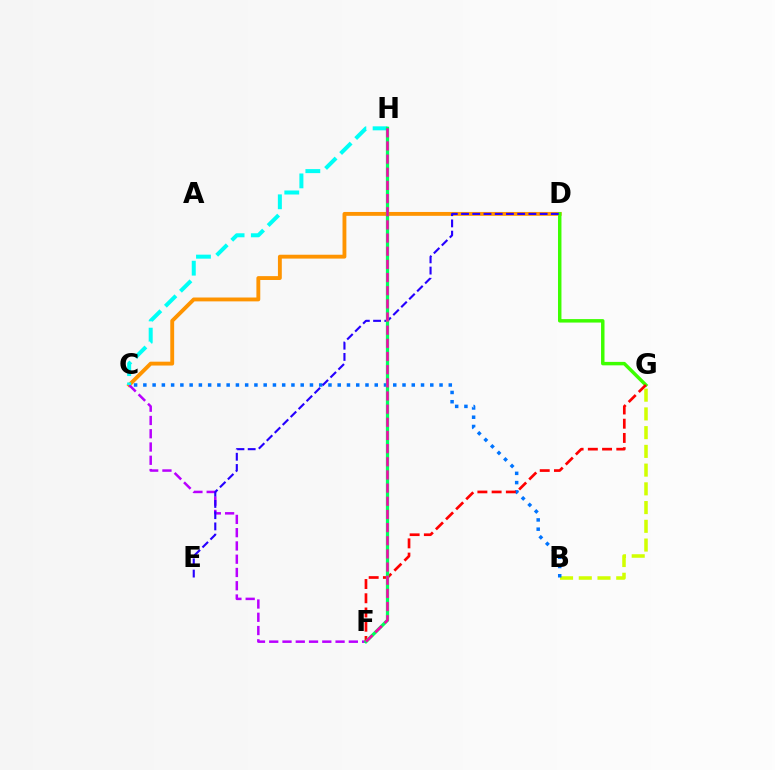{('C', 'D'): [{'color': '#ff9400', 'line_style': 'solid', 'thickness': 2.78}], ('C', 'F'): [{'color': '#b900ff', 'line_style': 'dashed', 'thickness': 1.8}], ('D', 'G'): [{'color': '#3dff00', 'line_style': 'solid', 'thickness': 2.49}], ('B', 'G'): [{'color': '#d1ff00', 'line_style': 'dashed', 'thickness': 2.55}], ('B', 'C'): [{'color': '#0074ff', 'line_style': 'dotted', 'thickness': 2.51}], ('F', 'G'): [{'color': '#ff0000', 'line_style': 'dashed', 'thickness': 1.93}], ('D', 'E'): [{'color': '#2500ff', 'line_style': 'dashed', 'thickness': 1.53}], ('C', 'H'): [{'color': '#00fff6', 'line_style': 'dashed', 'thickness': 2.88}], ('F', 'H'): [{'color': '#00ff5c', 'line_style': 'solid', 'thickness': 2.34}, {'color': '#ff00ac', 'line_style': 'dashed', 'thickness': 1.79}]}